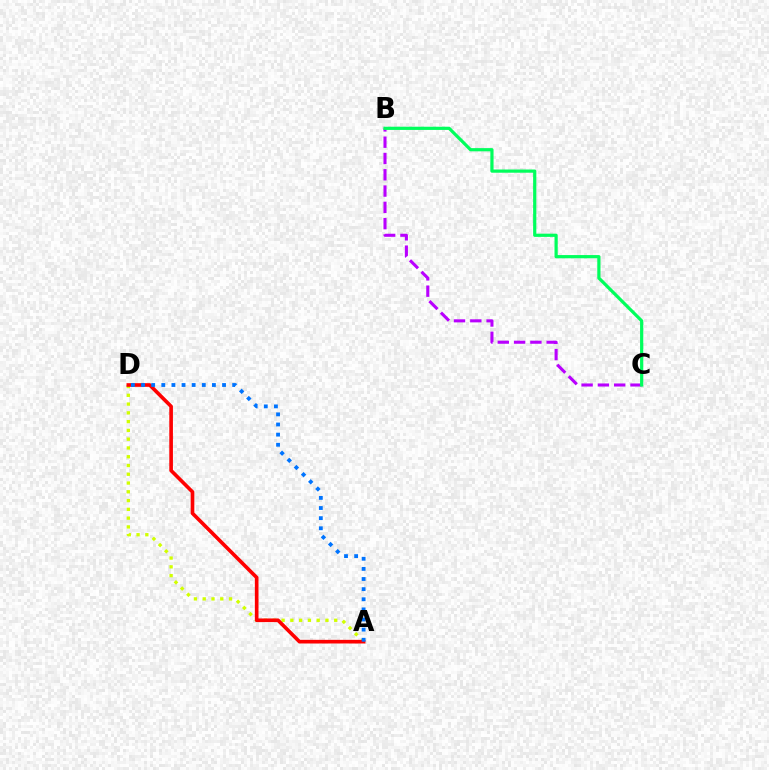{('B', 'C'): [{'color': '#b900ff', 'line_style': 'dashed', 'thickness': 2.21}, {'color': '#00ff5c', 'line_style': 'solid', 'thickness': 2.31}], ('A', 'D'): [{'color': '#d1ff00', 'line_style': 'dotted', 'thickness': 2.38}, {'color': '#ff0000', 'line_style': 'solid', 'thickness': 2.62}, {'color': '#0074ff', 'line_style': 'dotted', 'thickness': 2.75}]}